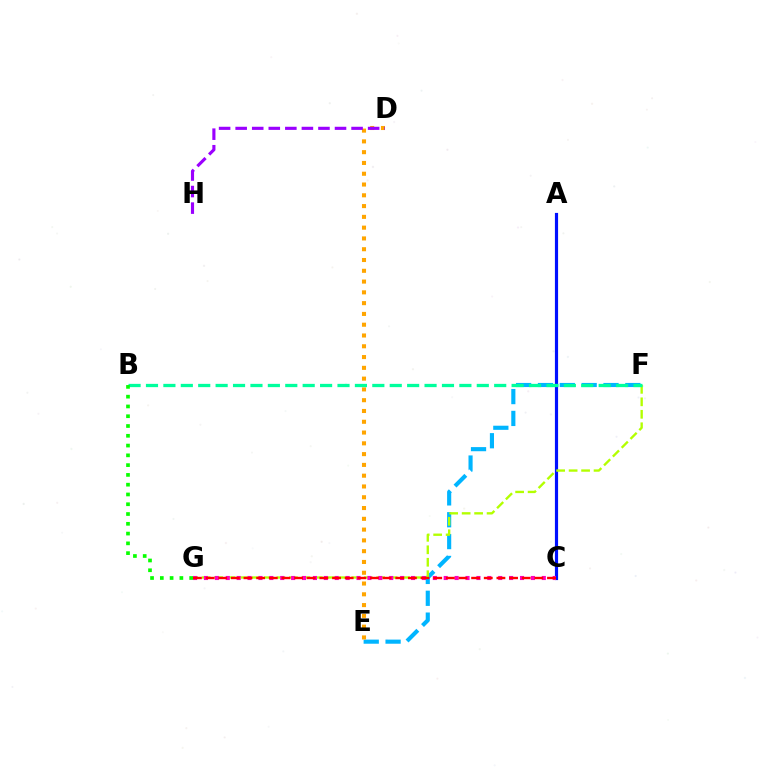{('E', 'F'): [{'color': '#00b5ff', 'line_style': 'dashed', 'thickness': 2.97}], ('D', 'E'): [{'color': '#ffa500', 'line_style': 'dotted', 'thickness': 2.93}], ('A', 'C'): [{'color': '#0010ff', 'line_style': 'solid', 'thickness': 2.29}], ('F', 'G'): [{'color': '#b3ff00', 'line_style': 'dashed', 'thickness': 1.69}], ('B', 'F'): [{'color': '#00ff9d', 'line_style': 'dashed', 'thickness': 2.37}], ('C', 'G'): [{'color': '#ff00bd', 'line_style': 'dotted', 'thickness': 2.96}, {'color': '#ff0000', 'line_style': 'dashed', 'thickness': 1.72}], ('B', 'G'): [{'color': '#08ff00', 'line_style': 'dotted', 'thickness': 2.66}], ('D', 'H'): [{'color': '#9b00ff', 'line_style': 'dashed', 'thickness': 2.25}]}